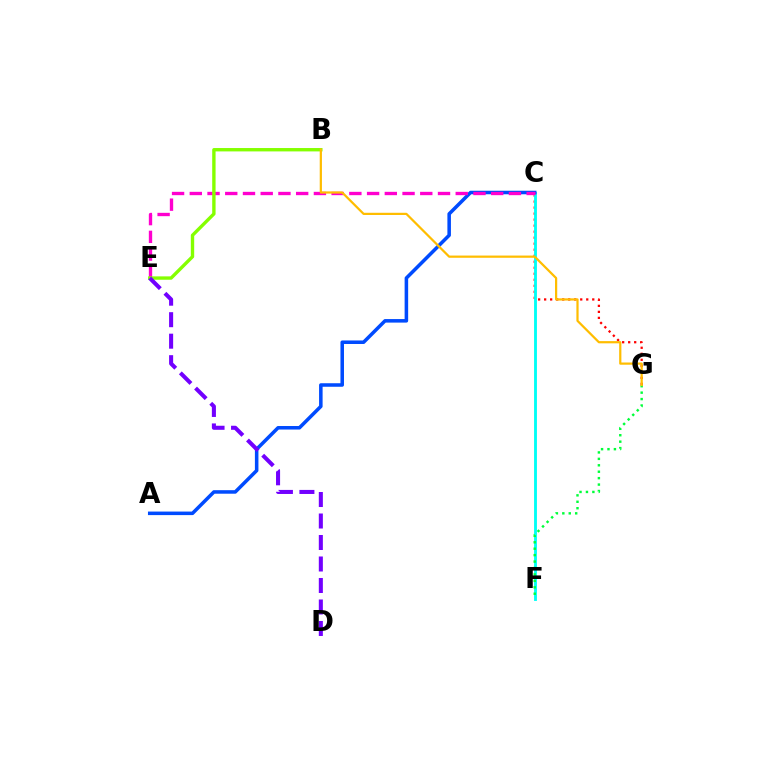{('C', 'G'): [{'color': '#ff0000', 'line_style': 'dotted', 'thickness': 1.63}], ('C', 'F'): [{'color': '#00fff6', 'line_style': 'solid', 'thickness': 2.06}], ('A', 'C'): [{'color': '#004bff', 'line_style': 'solid', 'thickness': 2.54}], ('C', 'E'): [{'color': '#ff00cf', 'line_style': 'dashed', 'thickness': 2.41}], ('B', 'E'): [{'color': '#84ff00', 'line_style': 'solid', 'thickness': 2.43}], ('F', 'G'): [{'color': '#00ff39', 'line_style': 'dotted', 'thickness': 1.75}], ('B', 'G'): [{'color': '#ffbd00', 'line_style': 'solid', 'thickness': 1.6}], ('D', 'E'): [{'color': '#7200ff', 'line_style': 'dashed', 'thickness': 2.92}]}